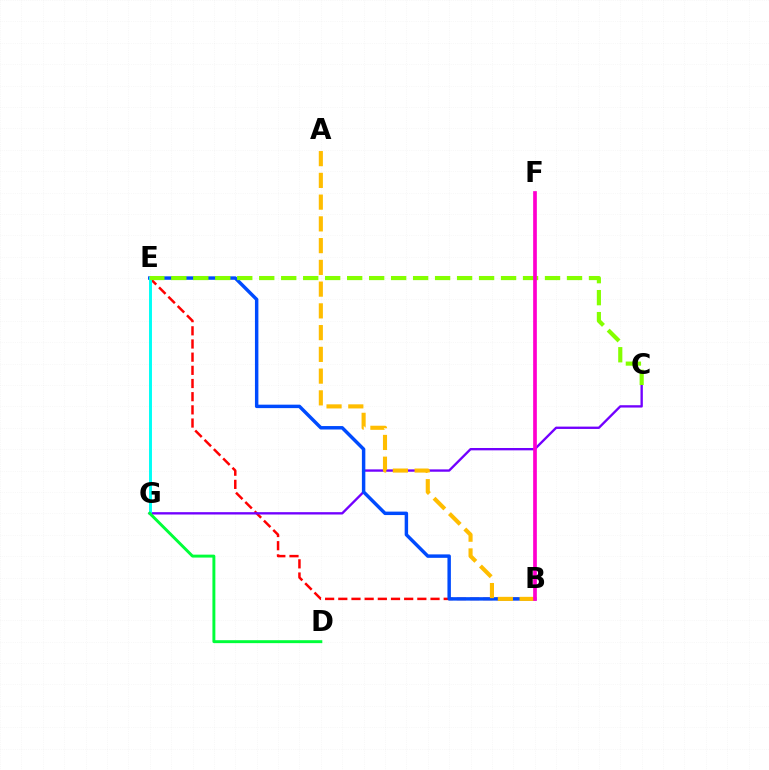{('B', 'E'): [{'color': '#ff0000', 'line_style': 'dashed', 'thickness': 1.79}, {'color': '#004bff', 'line_style': 'solid', 'thickness': 2.48}], ('C', 'G'): [{'color': '#7200ff', 'line_style': 'solid', 'thickness': 1.69}], ('E', 'G'): [{'color': '#00fff6', 'line_style': 'solid', 'thickness': 2.11}], ('D', 'G'): [{'color': '#00ff39', 'line_style': 'solid', 'thickness': 2.11}], ('C', 'E'): [{'color': '#84ff00', 'line_style': 'dashed', 'thickness': 2.99}], ('A', 'B'): [{'color': '#ffbd00', 'line_style': 'dashed', 'thickness': 2.95}], ('B', 'F'): [{'color': '#ff00cf', 'line_style': 'solid', 'thickness': 2.66}]}